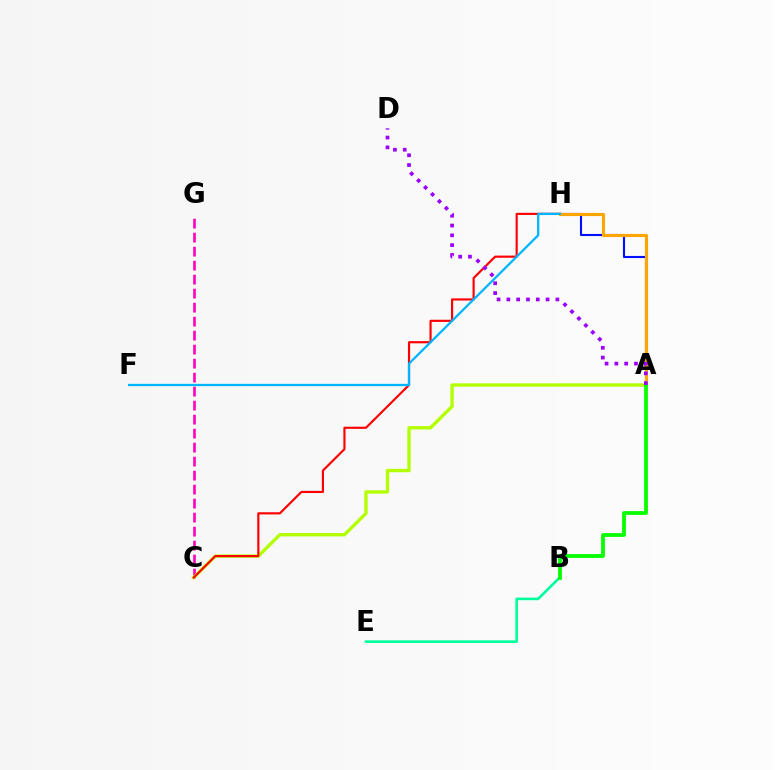{('C', 'G'): [{'color': '#ff00bd', 'line_style': 'dashed', 'thickness': 1.9}], ('B', 'E'): [{'color': '#00ff9d', 'line_style': 'solid', 'thickness': 1.88}], ('A', 'H'): [{'color': '#0010ff', 'line_style': 'solid', 'thickness': 1.52}, {'color': '#ffa500', 'line_style': 'solid', 'thickness': 2.24}], ('A', 'C'): [{'color': '#b3ff00', 'line_style': 'solid', 'thickness': 2.41}], ('C', 'H'): [{'color': '#ff0000', 'line_style': 'solid', 'thickness': 1.56}], ('A', 'B'): [{'color': '#08ff00', 'line_style': 'solid', 'thickness': 2.74}], ('A', 'D'): [{'color': '#9b00ff', 'line_style': 'dotted', 'thickness': 2.66}], ('F', 'H'): [{'color': '#00b5ff', 'line_style': 'solid', 'thickness': 1.65}]}